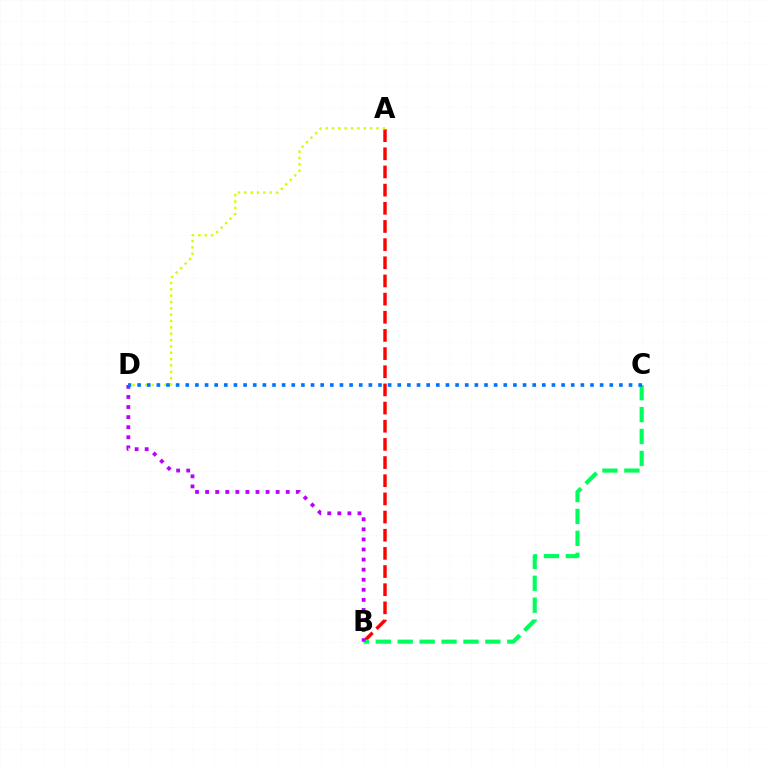{('A', 'B'): [{'color': '#ff0000', 'line_style': 'dashed', 'thickness': 2.47}], ('A', 'D'): [{'color': '#d1ff00', 'line_style': 'dotted', 'thickness': 1.72}], ('B', 'C'): [{'color': '#00ff5c', 'line_style': 'dashed', 'thickness': 2.98}], ('B', 'D'): [{'color': '#b900ff', 'line_style': 'dotted', 'thickness': 2.74}], ('C', 'D'): [{'color': '#0074ff', 'line_style': 'dotted', 'thickness': 2.62}]}